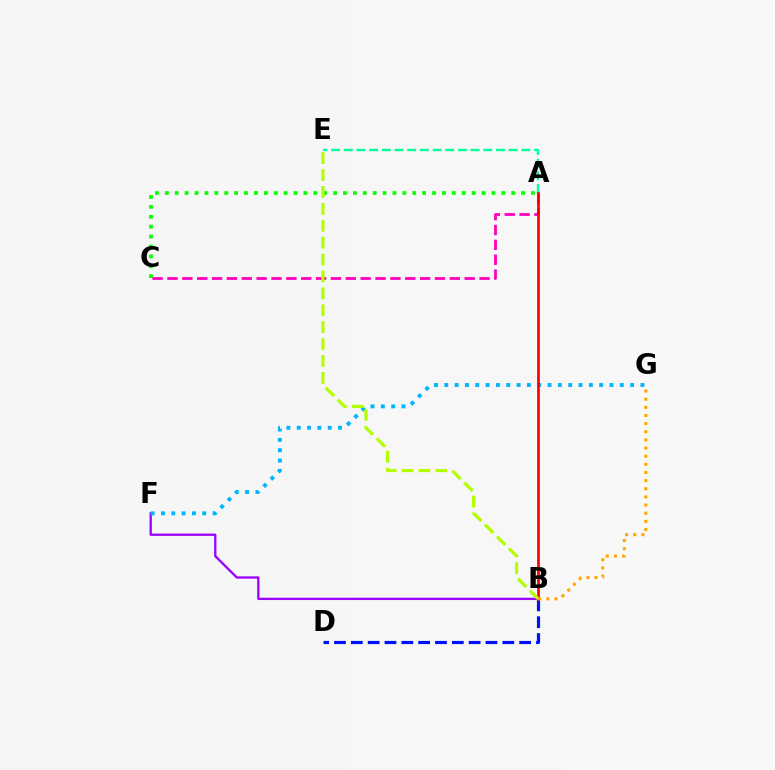{('B', 'F'): [{'color': '#9b00ff', 'line_style': 'solid', 'thickness': 1.65}], ('A', 'C'): [{'color': '#08ff00', 'line_style': 'dotted', 'thickness': 2.69}, {'color': '#ff00bd', 'line_style': 'dashed', 'thickness': 2.02}], ('B', 'D'): [{'color': '#0010ff', 'line_style': 'dashed', 'thickness': 2.29}], ('A', 'E'): [{'color': '#00ff9d', 'line_style': 'dashed', 'thickness': 1.72}], ('F', 'G'): [{'color': '#00b5ff', 'line_style': 'dotted', 'thickness': 2.81}], ('A', 'B'): [{'color': '#ff0000', 'line_style': 'solid', 'thickness': 1.95}], ('B', 'E'): [{'color': '#b3ff00', 'line_style': 'dashed', 'thickness': 2.3}], ('B', 'G'): [{'color': '#ffa500', 'line_style': 'dotted', 'thickness': 2.21}]}